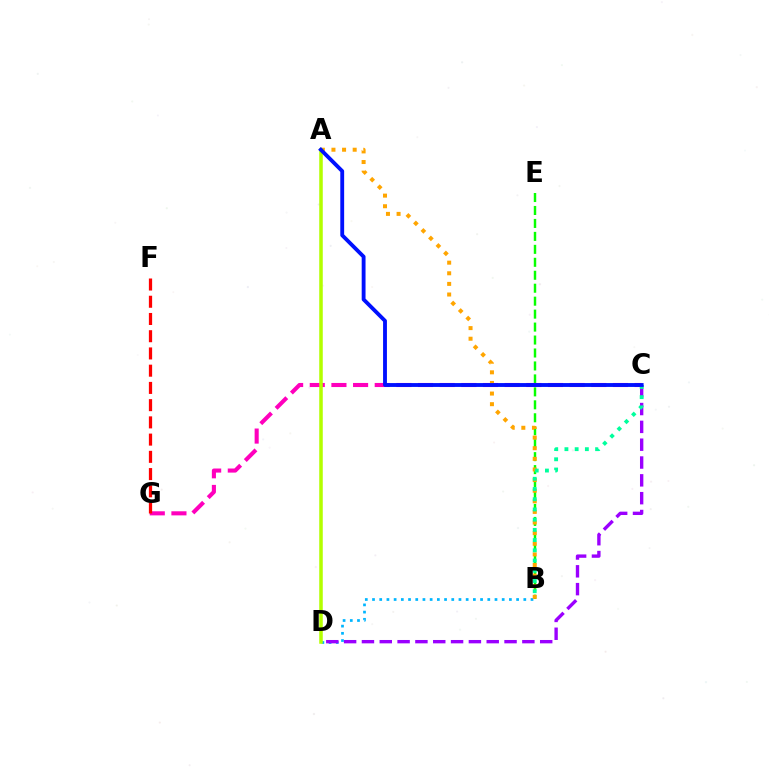{('B', 'E'): [{'color': '#08ff00', 'line_style': 'dashed', 'thickness': 1.76}], ('B', 'D'): [{'color': '#00b5ff', 'line_style': 'dotted', 'thickness': 1.96}], ('C', 'G'): [{'color': '#ff00bd', 'line_style': 'dashed', 'thickness': 2.94}], ('A', 'B'): [{'color': '#ffa500', 'line_style': 'dotted', 'thickness': 2.88}], ('A', 'D'): [{'color': '#b3ff00', 'line_style': 'solid', 'thickness': 2.54}], ('F', 'G'): [{'color': '#ff0000', 'line_style': 'dashed', 'thickness': 2.34}], ('C', 'D'): [{'color': '#9b00ff', 'line_style': 'dashed', 'thickness': 2.42}], ('B', 'C'): [{'color': '#00ff9d', 'line_style': 'dotted', 'thickness': 2.78}], ('A', 'C'): [{'color': '#0010ff', 'line_style': 'solid', 'thickness': 2.77}]}